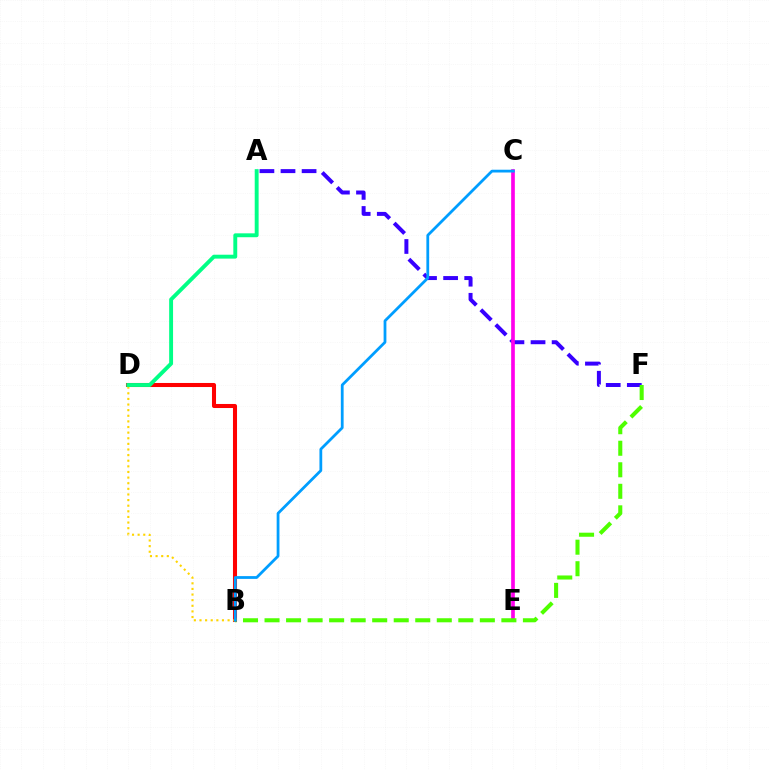{('B', 'D'): [{'color': '#ff0000', 'line_style': 'solid', 'thickness': 2.92}, {'color': '#ffd500', 'line_style': 'dotted', 'thickness': 1.53}], ('A', 'F'): [{'color': '#3700ff', 'line_style': 'dashed', 'thickness': 2.86}], ('A', 'D'): [{'color': '#00ff86', 'line_style': 'solid', 'thickness': 2.8}], ('C', 'E'): [{'color': '#ff00ed', 'line_style': 'solid', 'thickness': 2.64}], ('B', 'F'): [{'color': '#4fff00', 'line_style': 'dashed', 'thickness': 2.92}], ('B', 'C'): [{'color': '#009eff', 'line_style': 'solid', 'thickness': 2.0}]}